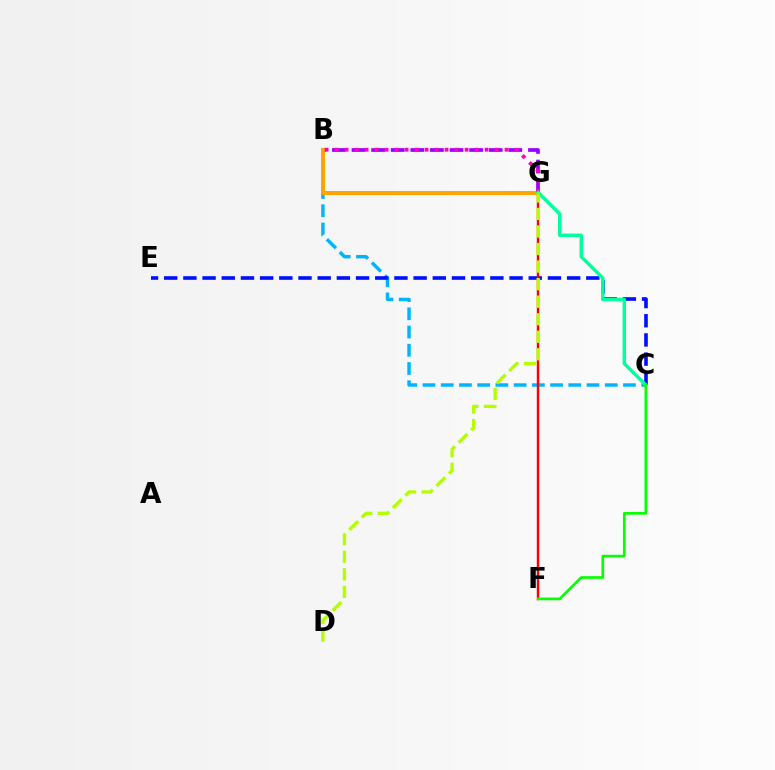{('B', 'C'): [{'color': '#00b5ff', 'line_style': 'dashed', 'thickness': 2.48}], ('B', 'G'): [{'color': '#9b00ff', 'line_style': 'dashed', 'thickness': 2.66}, {'color': '#ffa500', 'line_style': 'solid', 'thickness': 2.89}, {'color': '#ff00bd', 'line_style': 'dotted', 'thickness': 2.72}], ('C', 'E'): [{'color': '#0010ff', 'line_style': 'dashed', 'thickness': 2.61}], ('F', 'G'): [{'color': '#ff0000', 'line_style': 'solid', 'thickness': 1.74}], ('C', 'G'): [{'color': '#00ff9d', 'line_style': 'solid', 'thickness': 2.46}], ('C', 'F'): [{'color': '#08ff00', 'line_style': 'solid', 'thickness': 1.94}], ('D', 'G'): [{'color': '#b3ff00', 'line_style': 'dashed', 'thickness': 2.38}]}